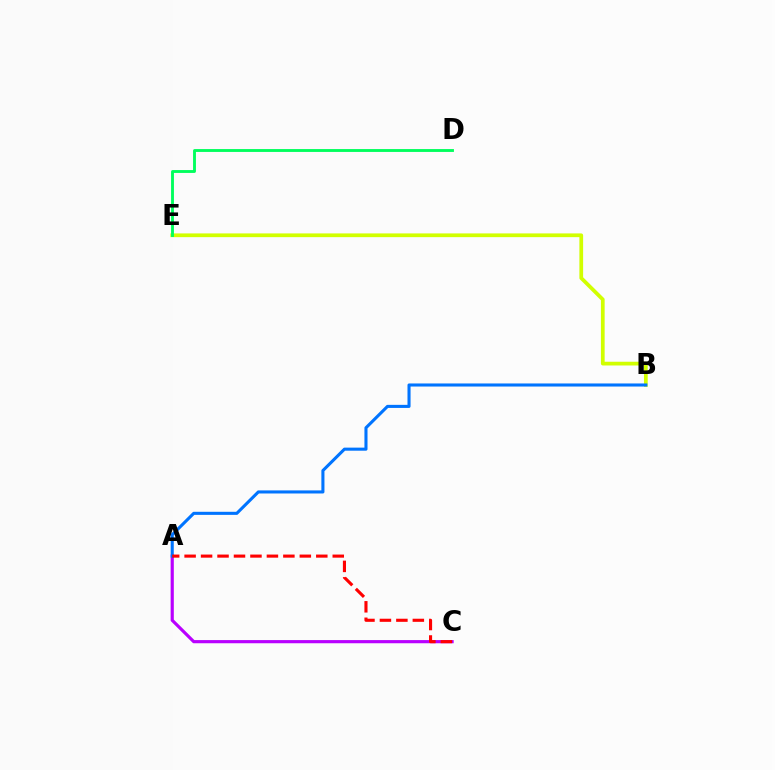{('B', 'E'): [{'color': '#d1ff00', 'line_style': 'solid', 'thickness': 2.69}], ('A', 'C'): [{'color': '#b900ff', 'line_style': 'solid', 'thickness': 2.28}, {'color': '#ff0000', 'line_style': 'dashed', 'thickness': 2.24}], ('A', 'B'): [{'color': '#0074ff', 'line_style': 'solid', 'thickness': 2.21}], ('D', 'E'): [{'color': '#00ff5c', 'line_style': 'solid', 'thickness': 2.06}]}